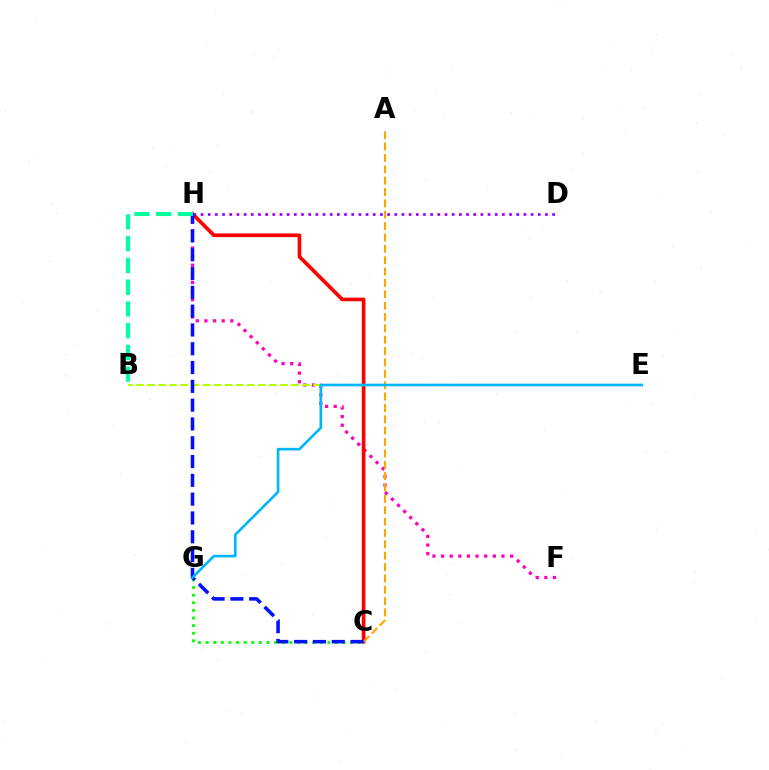{('F', 'H'): [{'color': '#ff00bd', 'line_style': 'dotted', 'thickness': 2.34}], ('C', 'G'): [{'color': '#08ff00', 'line_style': 'dotted', 'thickness': 2.07}], ('C', 'H'): [{'color': '#ff0000', 'line_style': 'solid', 'thickness': 2.64}, {'color': '#0010ff', 'line_style': 'dashed', 'thickness': 2.55}], ('A', 'C'): [{'color': '#ffa500', 'line_style': 'dashed', 'thickness': 1.54}], ('B', 'E'): [{'color': '#b3ff00', 'line_style': 'dashed', 'thickness': 1.5}], ('D', 'H'): [{'color': '#9b00ff', 'line_style': 'dotted', 'thickness': 1.95}], ('E', 'G'): [{'color': '#00b5ff', 'line_style': 'solid', 'thickness': 1.89}], ('B', 'H'): [{'color': '#00ff9d', 'line_style': 'dashed', 'thickness': 2.96}]}